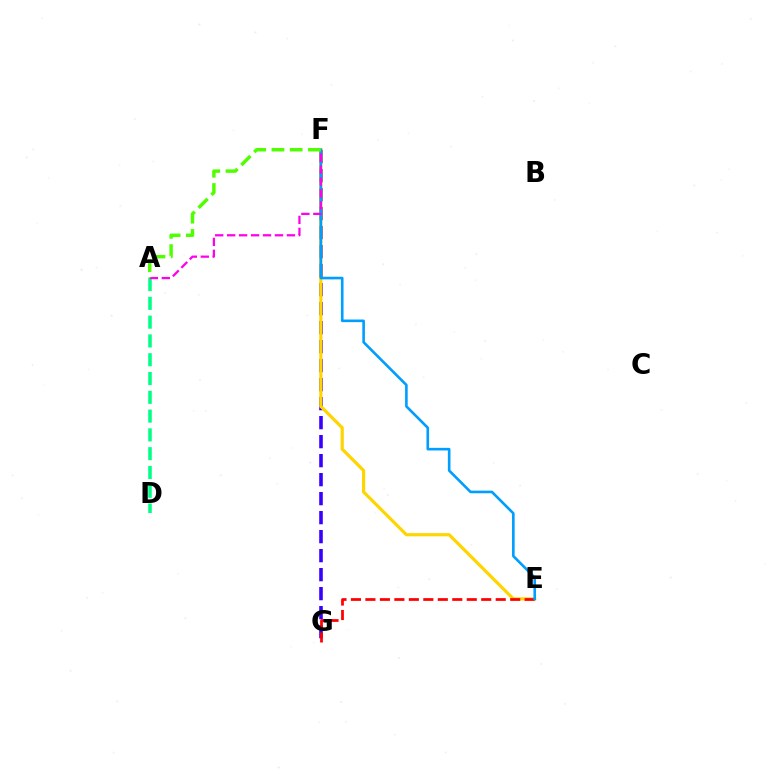{('F', 'G'): [{'color': '#3700ff', 'line_style': 'dashed', 'thickness': 2.58}], ('E', 'F'): [{'color': '#ffd500', 'line_style': 'solid', 'thickness': 2.29}, {'color': '#009eff', 'line_style': 'solid', 'thickness': 1.89}], ('E', 'G'): [{'color': '#ff0000', 'line_style': 'dashed', 'thickness': 1.97}], ('A', 'D'): [{'color': '#00ff86', 'line_style': 'dashed', 'thickness': 2.55}], ('A', 'F'): [{'color': '#ff00ed', 'line_style': 'dashed', 'thickness': 1.62}, {'color': '#4fff00', 'line_style': 'dashed', 'thickness': 2.48}]}